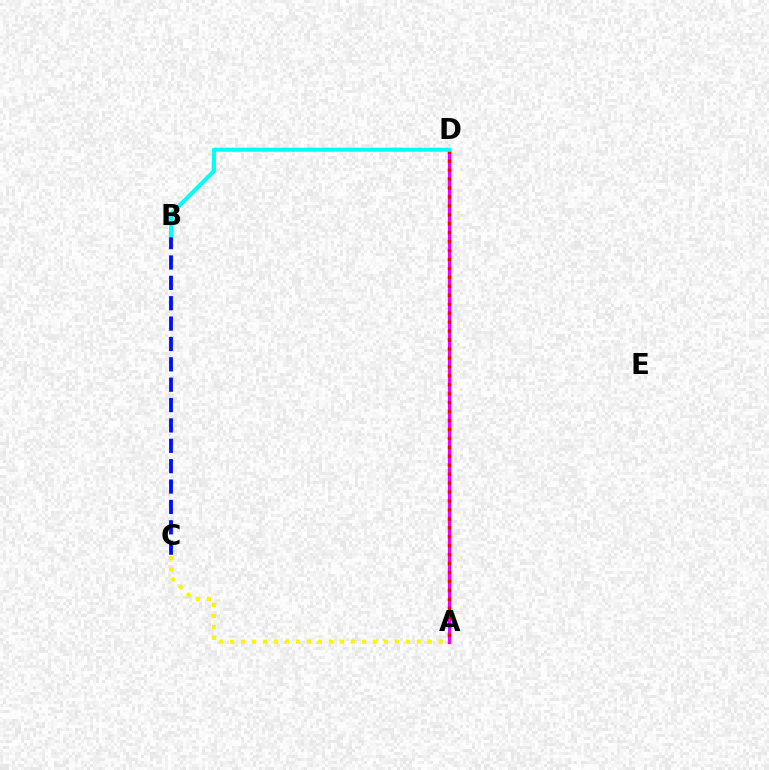{('A', 'D'): [{'color': '#08ff00', 'line_style': 'dotted', 'thickness': 2.02}, {'color': '#ee00ff', 'line_style': 'solid', 'thickness': 2.32}, {'color': '#ff0000', 'line_style': 'dotted', 'thickness': 2.43}], ('B', 'C'): [{'color': '#0010ff', 'line_style': 'dashed', 'thickness': 2.77}], ('B', 'D'): [{'color': '#00fff6', 'line_style': 'solid', 'thickness': 2.95}], ('A', 'C'): [{'color': '#fcf500', 'line_style': 'dotted', 'thickness': 2.99}]}